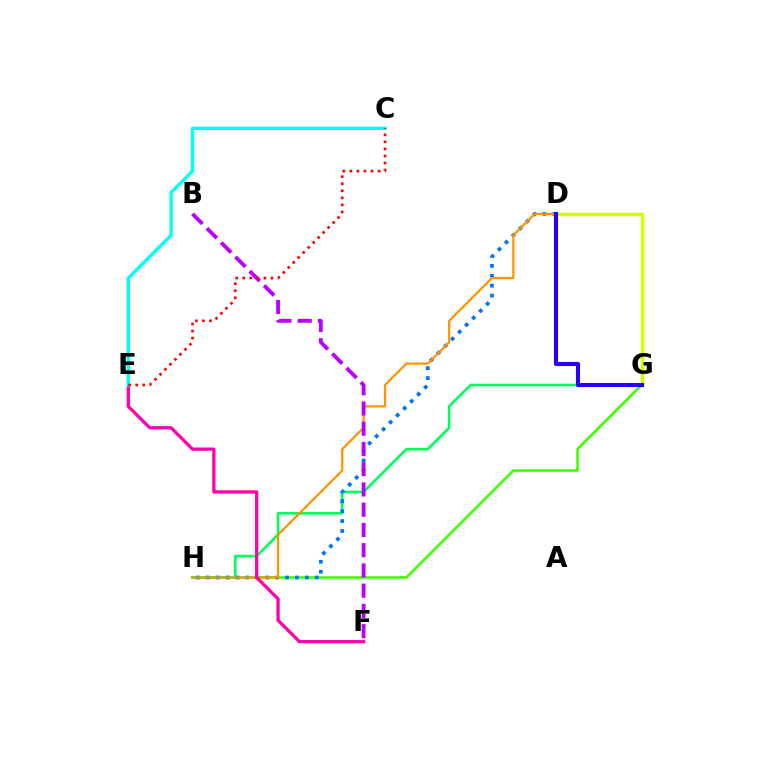{('G', 'H'): [{'color': '#3dff00', 'line_style': 'solid', 'thickness': 1.86}, {'color': '#00ff5c', 'line_style': 'solid', 'thickness': 1.88}], ('D', 'G'): [{'color': '#d1ff00', 'line_style': 'solid', 'thickness': 2.52}, {'color': '#2500ff', 'line_style': 'solid', 'thickness': 2.95}], ('D', 'H'): [{'color': '#0074ff', 'line_style': 'dotted', 'thickness': 2.69}, {'color': '#ff9400', 'line_style': 'solid', 'thickness': 1.62}], ('E', 'F'): [{'color': '#ff00ac', 'line_style': 'solid', 'thickness': 2.35}], ('B', 'F'): [{'color': '#b900ff', 'line_style': 'dashed', 'thickness': 2.75}], ('C', 'E'): [{'color': '#00fff6', 'line_style': 'solid', 'thickness': 2.42}, {'color': '#ff0000', 'line_style': 'dotted', 'thickness': 1.92}]}